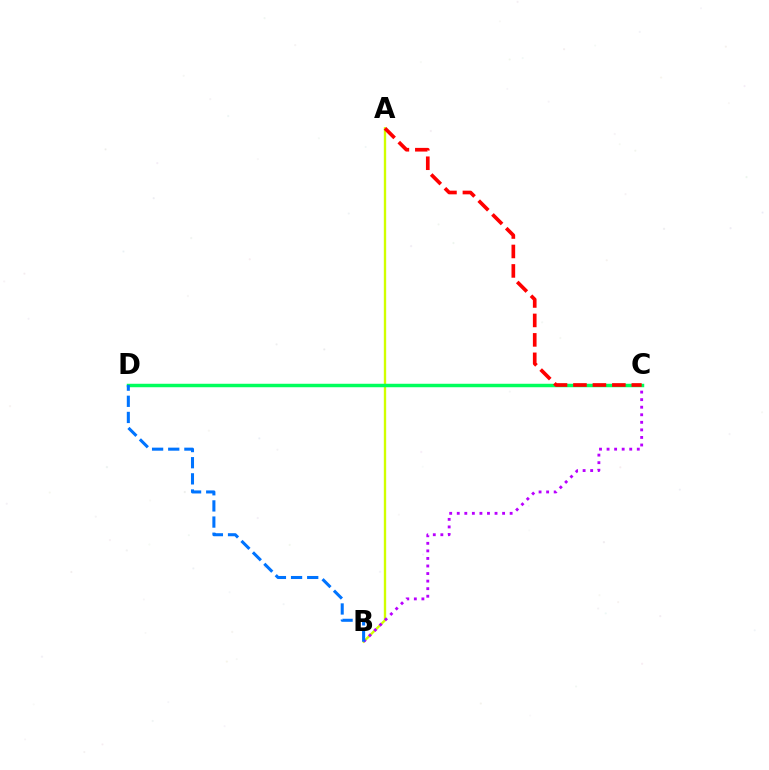{('A', 'B'): [{'color': '#d1ff00', 'line_style': 'solid', 'thickness': 1.7}], ('B', 'C'): [{'color': '#b900ff', 'line_style': 'dotted', 'thickness': 2.05}], ('C', 'D'): [{'color': '#00ff5c', 'line_style': 'solid', 'thickness': 2.5}], ('B', 'D'): [{'color': '#0074ff', 'line_style': 'dashed', 'thickness': 2.19}], ('A', 'C'): [{'color': '#ff0000', 'line_style': 'dashed', 'thickness': 2.64}]}